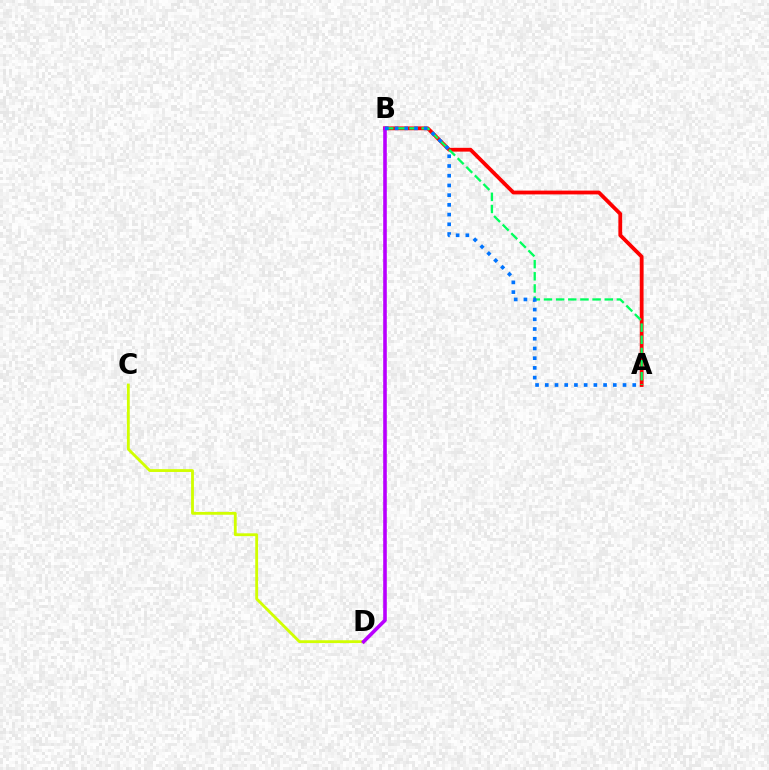{('C', 'D'): [{'color': '#d1ff00', 'line_style': 'solid', 'thickness': 2.03}], ('A', 'B'): [{'color': '#ff0000', 'line_style': 'solid', 'thickness': 2.74}, {'color': '#00ff5c', 'line_style': 'dashed', 'thickness': 1.65}, {'color': '#0074ff', 'line_style': 'dotted', 'thickness': 2.64}], ('B', 'D'): [{'color': '#b900ff', 'line_style': 'solid', 'thickness': 2.6}]}